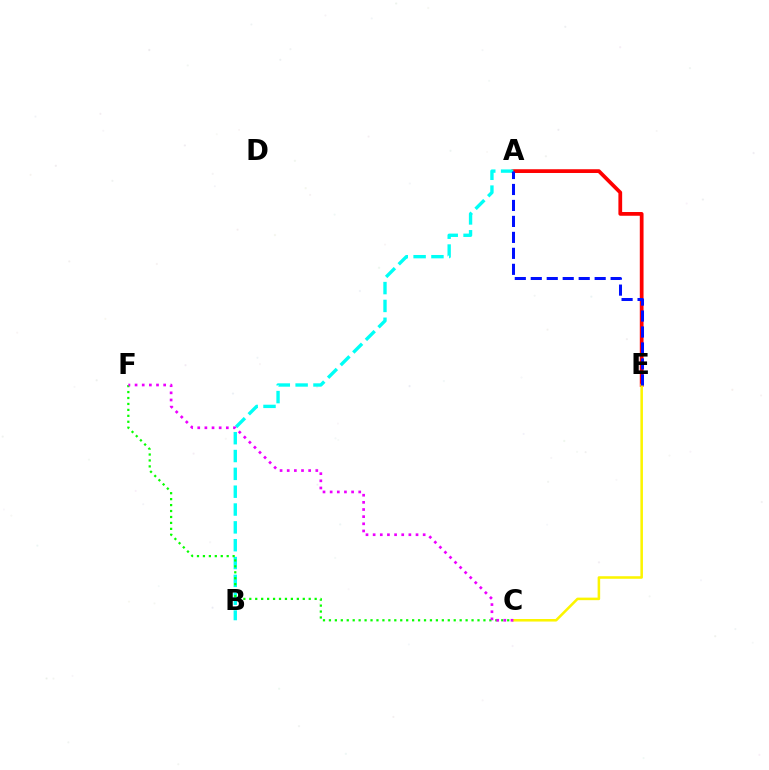{('A', 'E'): [{'color': '#ff0000', 'line_style': 'solid', 'thickness': 2.7}, {'color': '#0010ff', 'line_style': 'dashed', 'thickness': 2.17}], ('A', 'B'): [{'color': '#00fff6', 'line_style': 'dashed', 'thickness': 2.42}], ('C', 'F'): [{'color': '#08ff00', 'line_style': 'dotted', 'thickness': 1.61}, {'color': '#ee00ff', 'line_style': 'dotted', 'thickness': 1.94}], ('C', 'E'): [{'color': '#fcf500', 'line_style': 'solid', 'thickness': 1.83}]}